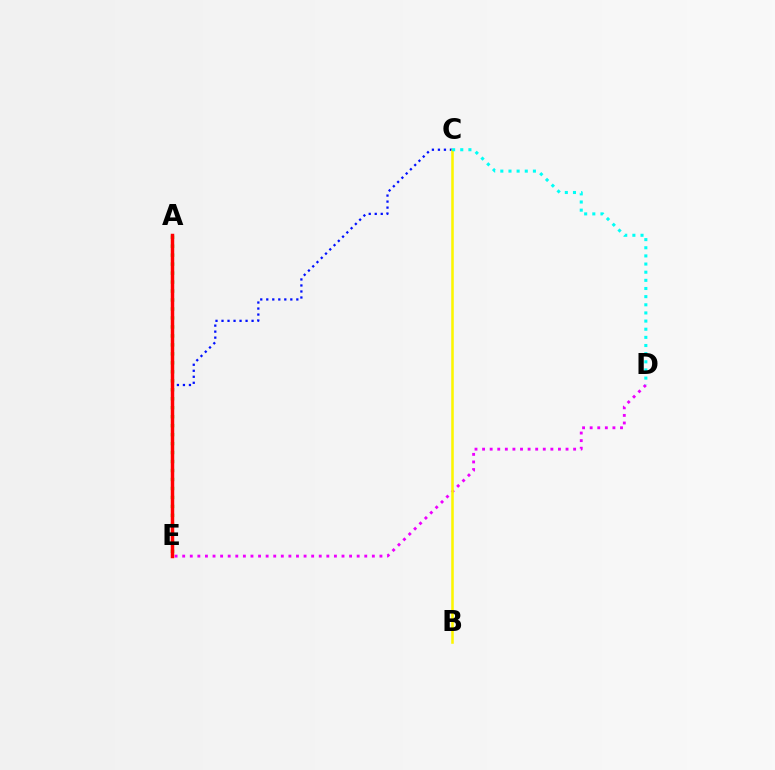{('D', 'E'): [{'color': '#ee00ff', 'line_style': 'dotted', 'thickness': 2.06}], ('C', 'E'): [{'color': '#0010ff', 'line_style': 'dotted', 'thickness': 1.63}], ('A', 'E'): [{'color': '#08ff00', 'line_style': 'dotted', 'thickness': 2.44}, {'color': '#ff0000', 'line_style': 'solid', 'thickness': 2.51}], ('B', 'C'): [{'color': '#fcf500', 'line_style': 'solid', 'thickness': 1.85}], ('C', 'D'): [{'color': '#00fff6', 'line_style': 'dotted', 'thickness': 2.21}]}